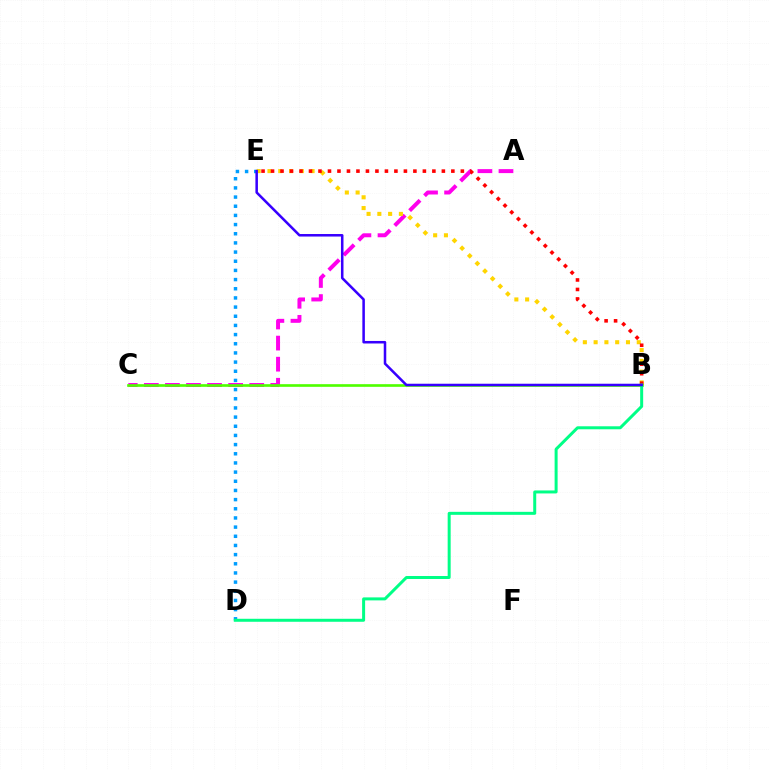{('D', 'E'): [{'color': '#009eff', 'line_style': 'dotted', 'thickness': 2.49}], ('A', 'C'): [{'color': '#ff00ed', 'line_style': 'dashed', 'thickness': 2.86}], ('B', 'E'): [{'color': '#ffd500', 'line_style': 'dotted', 'thickness': 2.93}, {'color': '#ff0000', 'line_style': 'dotted', 'thickness': 2.58}, {'color': '#3700ff', 'line_style': 'solid', 'thickness': 1.82}], ('B', 'C'): [{'color': '#4fff00', 'line_style': 'solid', 'thickness': 1.91}], ('B', 'D'): [{'color': '#00ff86', 'line_style': 'solid', 'thickness': 2.16}]}